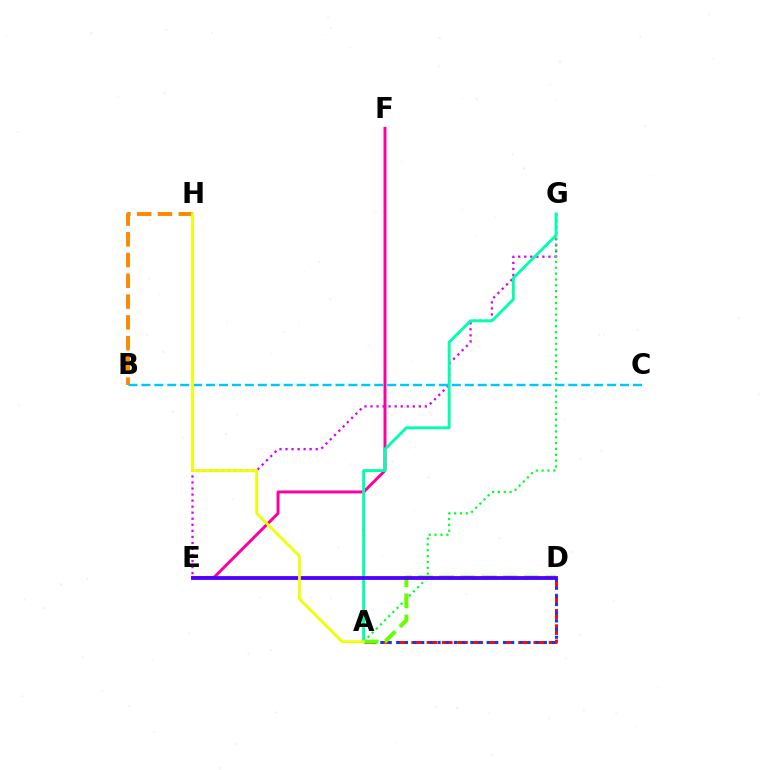{('A', 'D'): [{'color': '#ff0000', 'line_style': 'dashed', 'thickness': 2.07}, {'color': '#003fff', 'line_style': 'dotted', 'thickness': 2.22}, {'color': '#66ff00', 'line_style': 'dashed', 'thickness': 2.88}], ('E', 'G'): [{'color': '#d600ff', 'line_style': 'dotted', 'thickness': 1.64}], ('A', 'G'): [{'color': '#00ff27', 'line_style': 'dotted', 'thickness': 1.59}, {'color': '#00ffaf', 'line_style': 'solid', 'thickness': 2.09}], ('E', 'F'): [{'color': '#ff00a0', 'line_style': 'solid', 'thickness': 2.14}], ('B', 'H'): [{'color': '#ff8800', 'line_style': 'dashed', 'thickness': 2.82}], ('B', 'C'): [{'color': '#00c7ff', 'line_style': 'dashed', 'thickness': 1.76}], ('D', 'E'): [{'color': '#4f00ff', 'line_style': 'solid', 'thickness': 2.74}], ('A', 'H'): [{'color': '#eeff00', 'line_style': 'solid', 'thickness': 2.01}]}